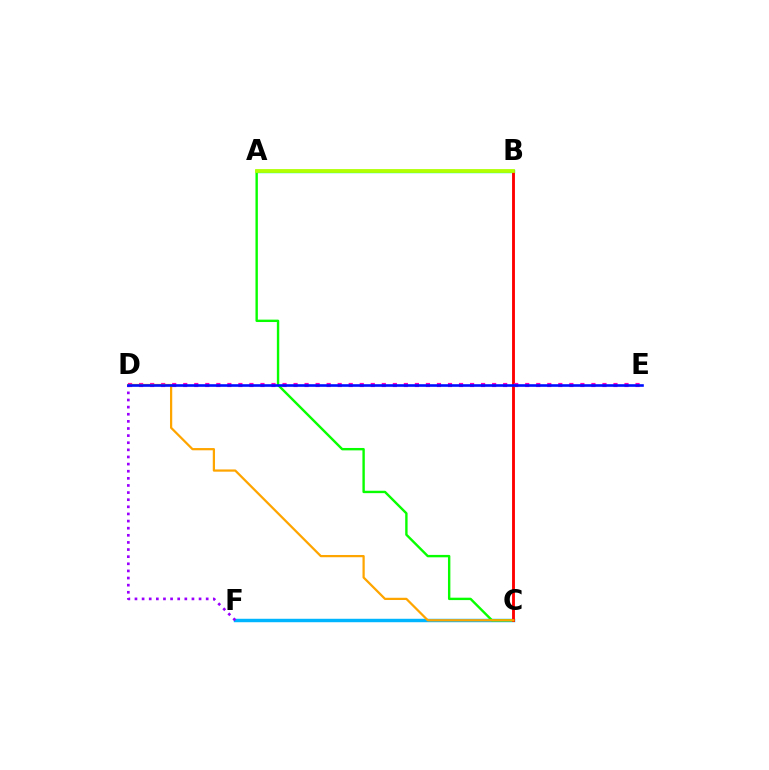{('C', 'F'): [{'color': '#00b5ff', 'line_style': 'solid', 'thickness': 2.49}], ('A', 'B'): [{'color': '#00ff9d', 'line_style': 'solid', 'thickness': 2.45}, {'color': '#b3ff00', 'line_style': 'solid', 'thickness': 2.71}], ('A', 'C'): [{'color': '#08ff00', 'line_style': 'solid', 'thickness': 1.73}], ('B', 'C'): [{'color': '#ff0000', 'line_style': 'solid', 'thickness': 2.06}], ('D', 'E'): [{'color': '#ff00bd', 'line_style': 'dotted', 'thickness': 3.0}, {'color': '#0010ff', 'line_style': 'solid', 'thickness': 1.89}], ('C', 'D'): [{'color': '#ffa500', 'line_style': 'solid', 'thickness': 1.61}], ('D', 'F'): [{'color': '#9b00ff', 'line_style': 'dotted', 'thickness': 1.93}]}